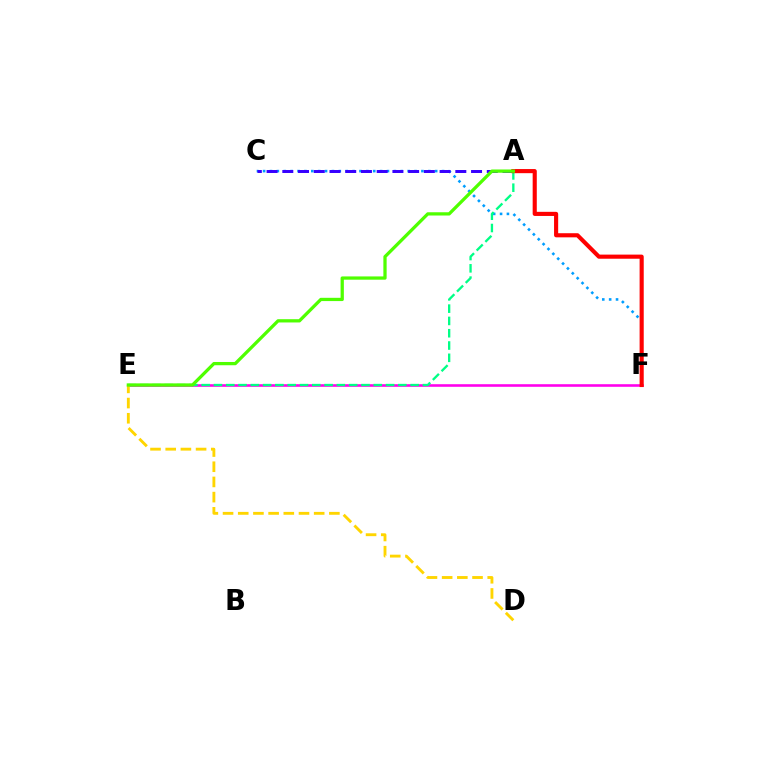{('C', 'F'): [{'color': '#009eff', 'line_style': 'dotted', 'thickness': 1.87}], ('E', 'F'): [{'color': '#ff00ed', 'line_style': 'solid', 'thickness': 1.87}], ('A', 'E'): [{'color': '#00ff86', 'line_style': 'dashed', 'thickness': 1.67}, {'color': '#4fff00', 'line_style': 'solid', 'thickness': 2.35}], ('D', 'E'): [{'color': '#ffd500', 'line_style': 'dashed', 'thickness': 2.06}], ('A', 'C'): [{'color': '#3700ff', 'line_style': 'dashed', 'thickness': 2.14}], ('A', 'F'): [{'color': '#ff0000', 'line_style': 'solid', 'thickness': 2.97}]}